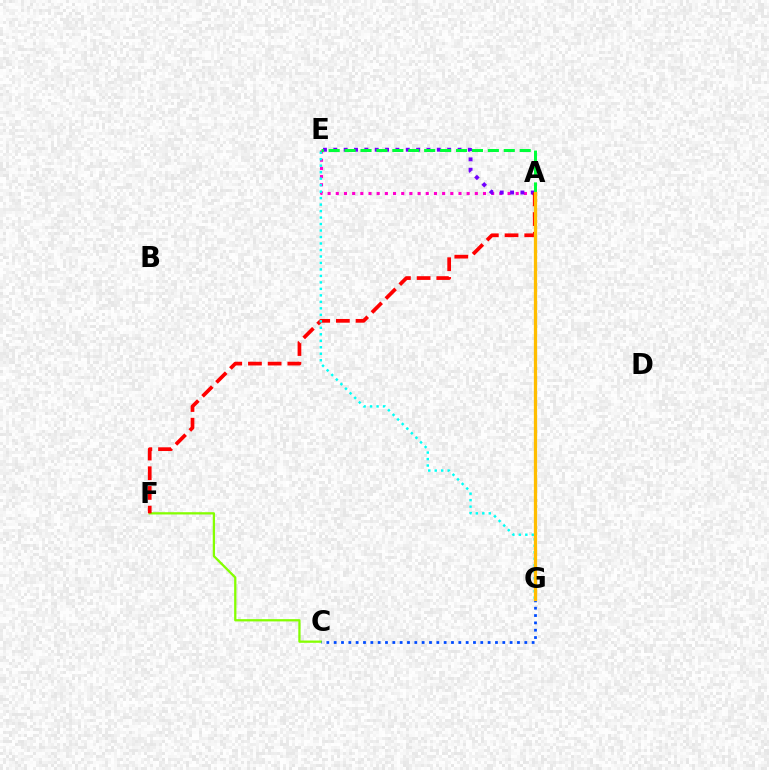{('A', 'E'): [{'color': '#ff00cf', 'line_style': 'dotted', 'thickness': 2.22}, {'color': '#7200ff', 'line_style': 'dotted', 'thickness': 2.81}, {'color': '#00ff39', 'line_style': 'dashed', 'thickness': 2.16}], ('C', 'F'): [{'color': '#84ff00', 'line_style': 'solid', 'thickness': 1.63}], ('A', 'F'): [{'color': '#ff0000', 'line_style': 'dashed', 'thickness': 2.68}], ('E', 'G'): [{'color': '#00fff6', 'line_style': 'dotted', 'thickness': 1.76}], ('C', 'G'): [{'color': '#004bff', 'line_style': 'dotted', 'thickness': 1.99}], ('A', 'G'): [{'color': '#ffbd00', 'line_style': 'solid', 'thickness': 2.35}]}